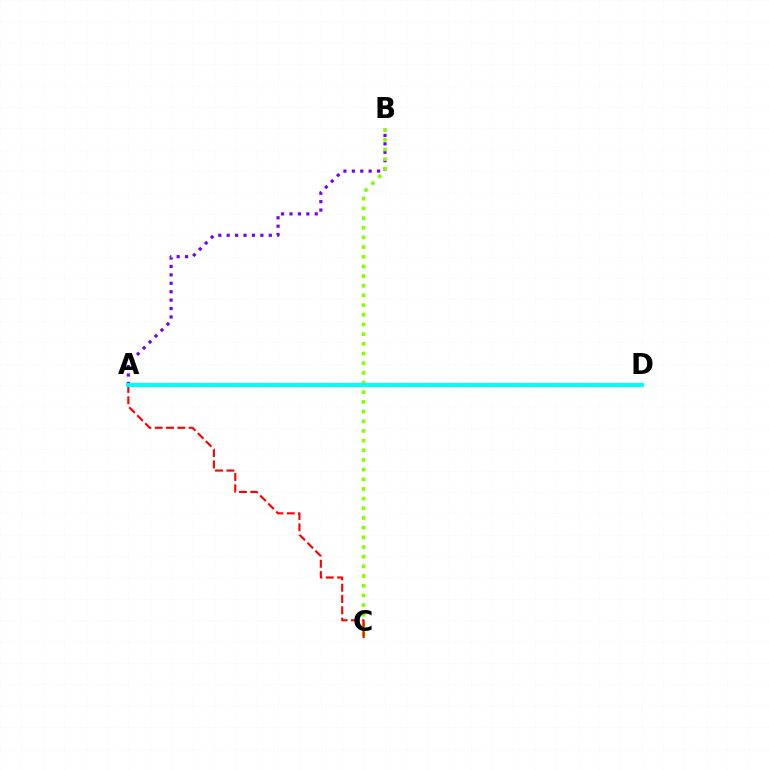{('A', 'B'): [{'color': '#7200ff', 'line_style': 'dotted', 'thickness': 2.29}], ('B', 'C'): [{'color': '#84ff00', 'line_style': 'dotted', 'thickness': 2.63}], ('A', 'C'): [{'color': '#ff0000', 'line_style': 'dashed', 'thickness': 1.54}], ('A', 'D'): [{'color': '#00fff6', 'line_style': 'solid', 'thickness': 2.94}]}